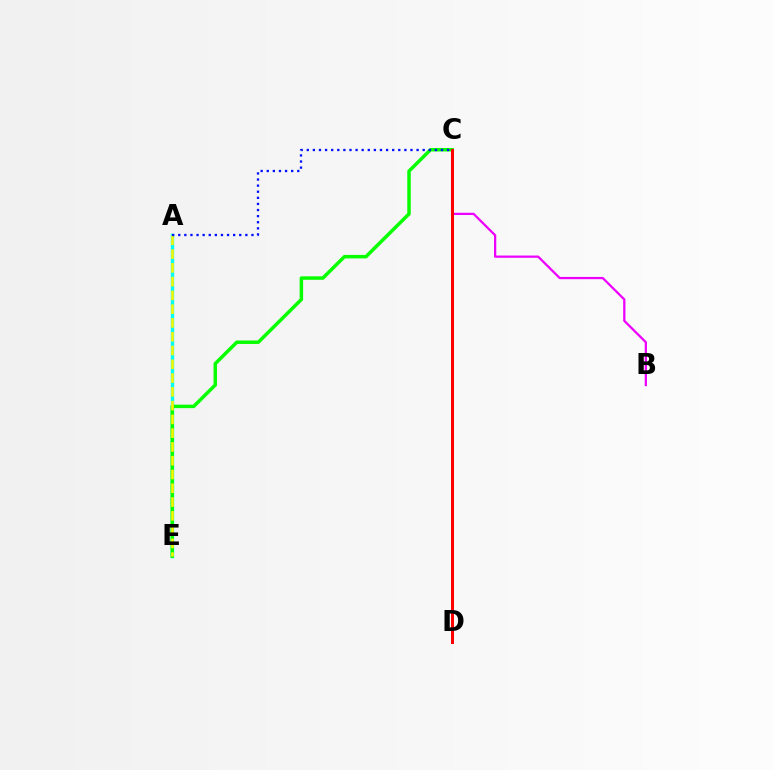{('A', 'E'): [{'color': '#00fff6', 'line_style': 'solid', 'thickness': 2.44}, {'color': '#fcf500', 'line_style': 'dashed', 'thickness': 1.87}], ('B', 'C'): [{'color': '#ee00ff', 'line_style': 'solid', 'thickness': 1.62}], ('C', 'E'): [{'color': '#08ff00', 'line_style': 'solid', 'thickness': 2.51}], ('A', 'C'): [{'color': '#0010ff', 'line_style': 'dotted', 'thickness': 1.66}], ('C', 'D'): [{'color': '#ff0000', 'line_style': 'solid', 'thickness': 2.15}]}